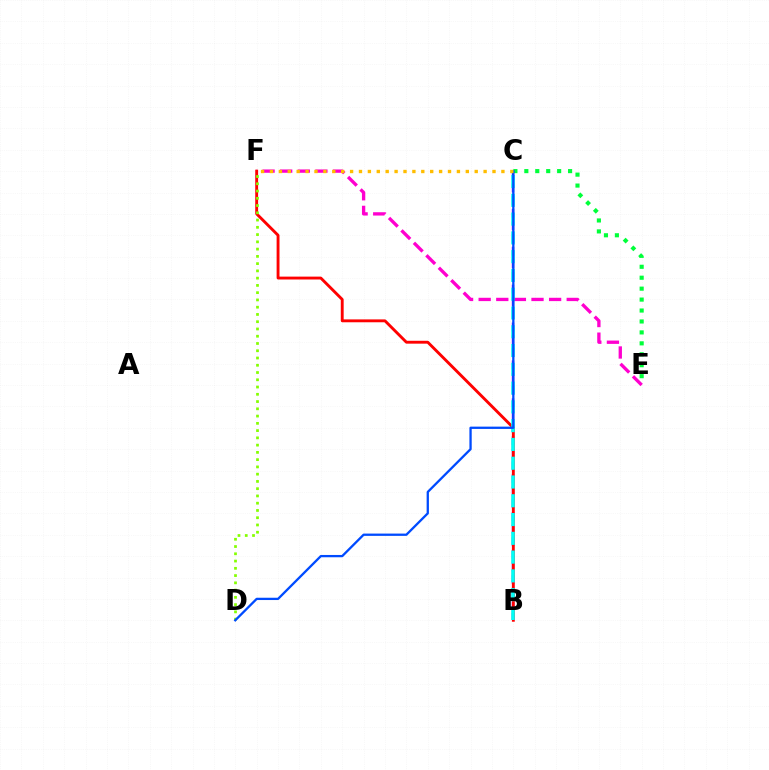{('C', 'E'): [{'color': '#00ff39', 'line_style': 'dotted', 'thickness': 2.97}], ('B', 'C'): [{'color': '#7200ff', 'line_style': 'dashed', 'thickness': 1.72}, {'color': '#00fff6', 'line_style': 'dashed', 'thickness': 2.55}], ('E', 'F'): [{'color': '#ff00cf', 'line_style': 'dashed', 'thickness': 2.39}], ('B', 'F'): [{'color': '#ff0000', 'line_style': 'solid', 'thickness': 2.07}], ('D', 'F'): [{'color': '#84ff00', 'line_style': 'dotted', 'thickness': 1.97}], ('C', 'D'): [{'color': '#004bff', 'line_style': 'solid', 'thickness': 1.65}], ('C', 'F'): [{'color': '#ffbd00', 'line_style': 'dotted', 'thickness': 2.42}]}